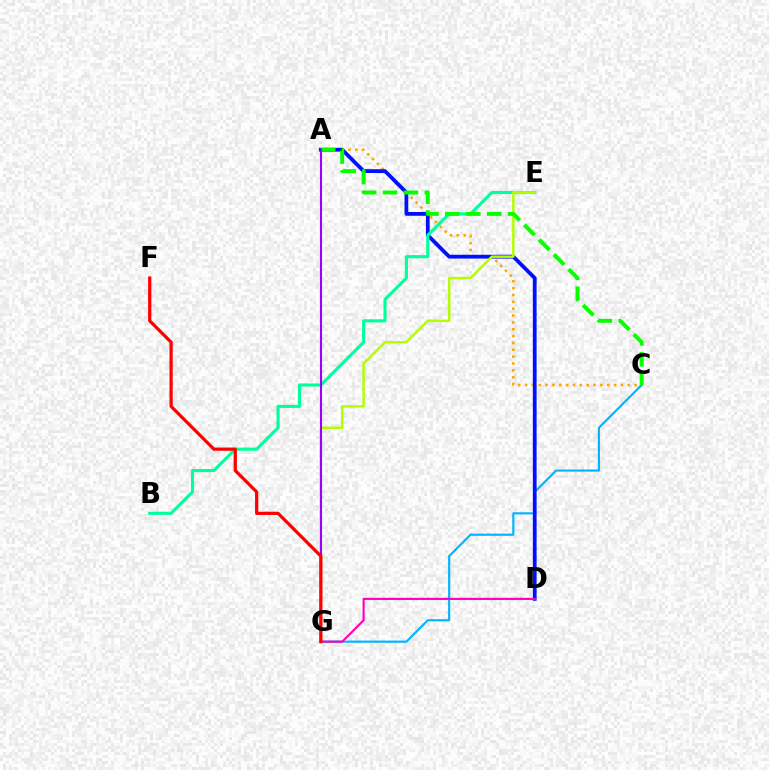{('A', 'C'): [{'color': '#ffa500', 'line_style': 'dotted', 'thickness': 1.86}, {'color': '#08ff00', 'line_style': 'dashed', 'thickness': 2.84}], ('C', 'G'): [{'color': '#00b5ff', 'line_style': 'solid', 'thickness': 1.55}], ('A', 'D'): [{'color': '#0010ff', 'line_style': 'solid', 'thickness': 2.72}], ('B', 'E'): [{'color': '#00ff9d', 'line_style': 'solid', 'thickness': 2.23}], ('E', 'G'): [{'color': '#b3ff00', 'line_style': 'solid', 'thickness': 1.79}], ('A', 'G'): [{'color': '#9b00ff', 'line_style': 'solid', 'thickness': 1.51}], ('D', 'G'): [{'color': '#ff00bd', 'line_style': 'solid', 'thickness': 1.55}], ('F', 'G'): [{'color': '#ff0000', 'line_style': 'solid', 'thickness': 2.33}]}